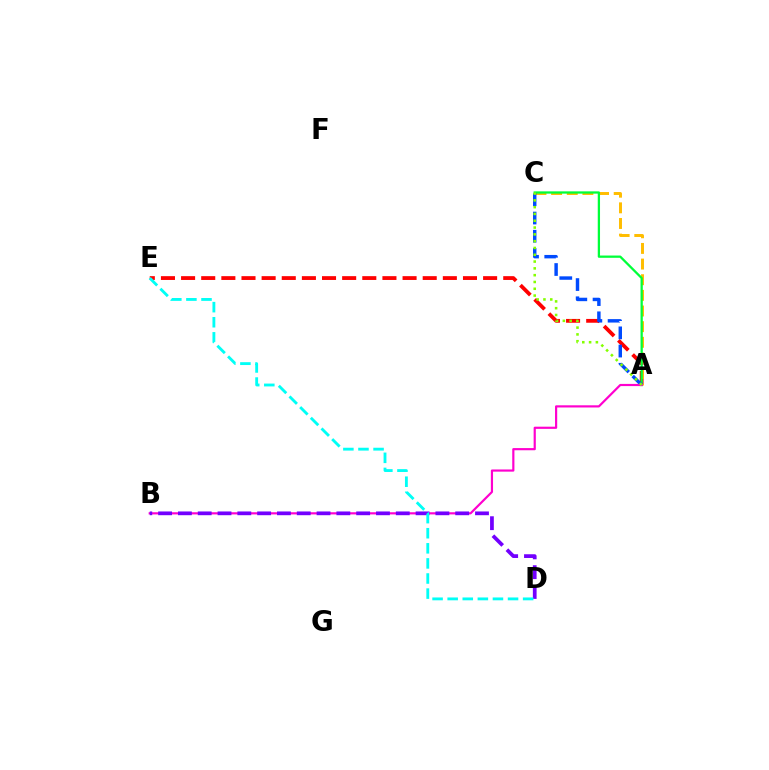{('A', 'E'): [{'color': '#ff0000', 'line_style': 'dashed', 'thickness': 2.74}], ('A', 'C'): [{'color': '#ffbd00', 'line_style': 'dashed', 'thickness': 2.13}, {'color': '#00ff39', 'line_style': 'solid', 'thickness': 1.64}, {'color': '#004bff', 'line_style': 'dashed', 'thickness': 2.47}, {'color': '#84ff00', 'line_style': 'dotted', 'thickness': 1.85}], ('A', 'B'): [{'color': '#ff00cf', 'line_style': 'solid', 'thickness': 1.57}], ('B', 'D'): [{'color': '#7200ff', 'line_style': 'dashed', 'thickness': 2.69}], ('D', 'E'): [{'color': '#00fff6', 'line_style': 'dashed', 'thickness': 2.05}]}